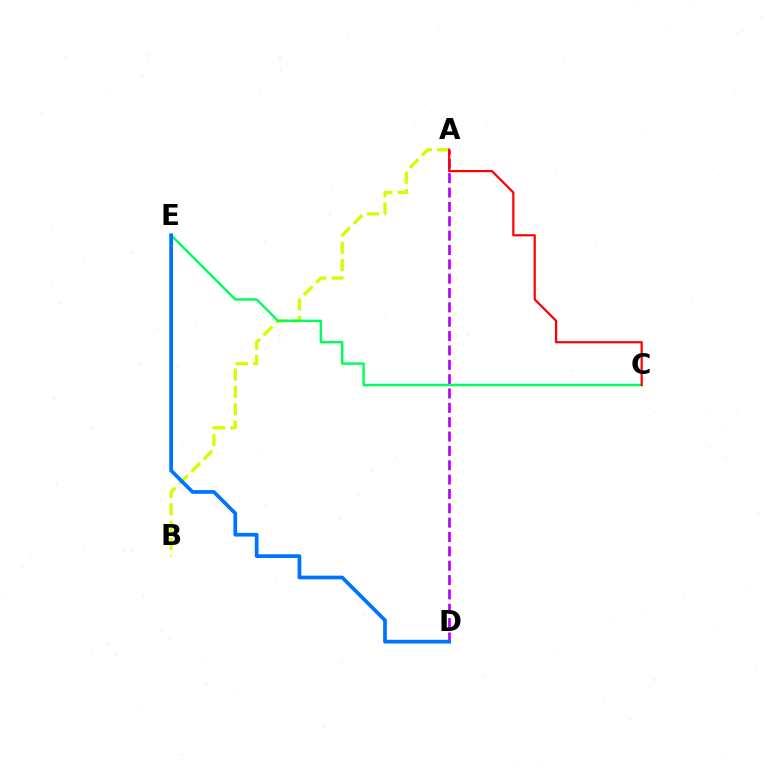{('A', 'D'): [{'color': '#b900ff', 'line_style': 'dashed', 'thickness': 1.95}], ('A', 'B'): [{'color': '#d1ff00', 'line_style': 'dashed', 'thickness': 2.36}], ('C', 'E'): [{'color': '#00ff5c', 'line_style': 'solid', 'thickness': 1.75}], ('D', 'E'): [{'color': '#0074ff', 'line_style': 'solid', 'thickness': 2.68}], ('A', 'C'): [{'color': '#ff0000', 'line_style': 'solid', 'thickness': 1.58}]}